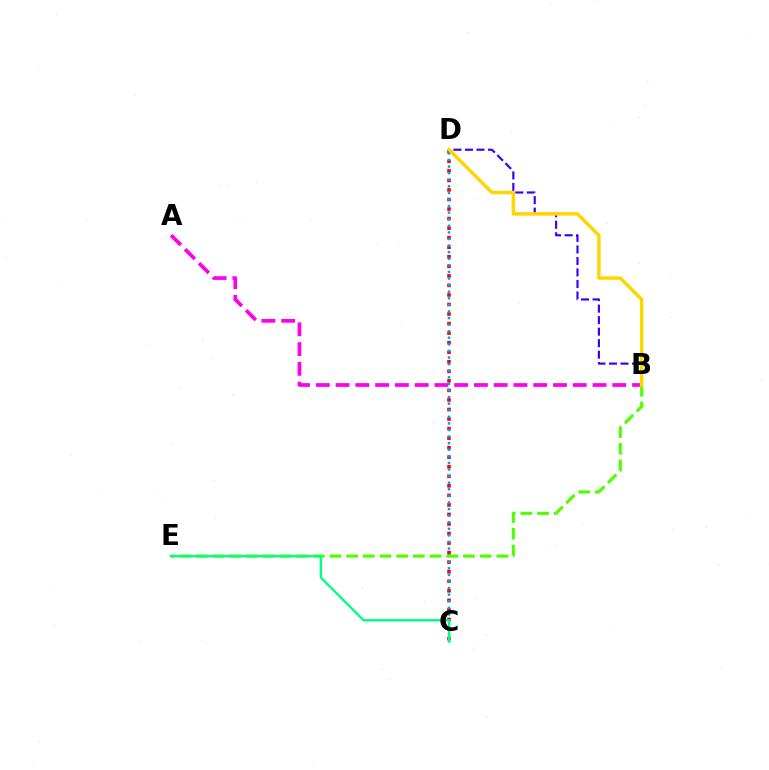{('A', 'B'): [{'color': '#ff00ed', 'line_style': 'dashed', 'thickness': 2.68}], ('C', 'D'): [{'color': '#ff0000', 'line_style': 'dotted', 'thickness': 2.59}, {'color': '#009eff', 'line_style': 'dotted', 'thickness': 1.79}], ('B', 'D'): [{'color': '#3700ff', 'line_style': 'dashed', 'thickness': 1.56}, {'color': '#ffd500', 'line_style': 'solid', 'thickness': 2.49}], ('B', 'E'): [{'color': '#4fff00', 'line_style': 'dashed', 'thickness': 2.27}], ('C', 'E'): [{'color': '#00ff86', 'line_style': 'solid', 'thickness': 1.72}]}